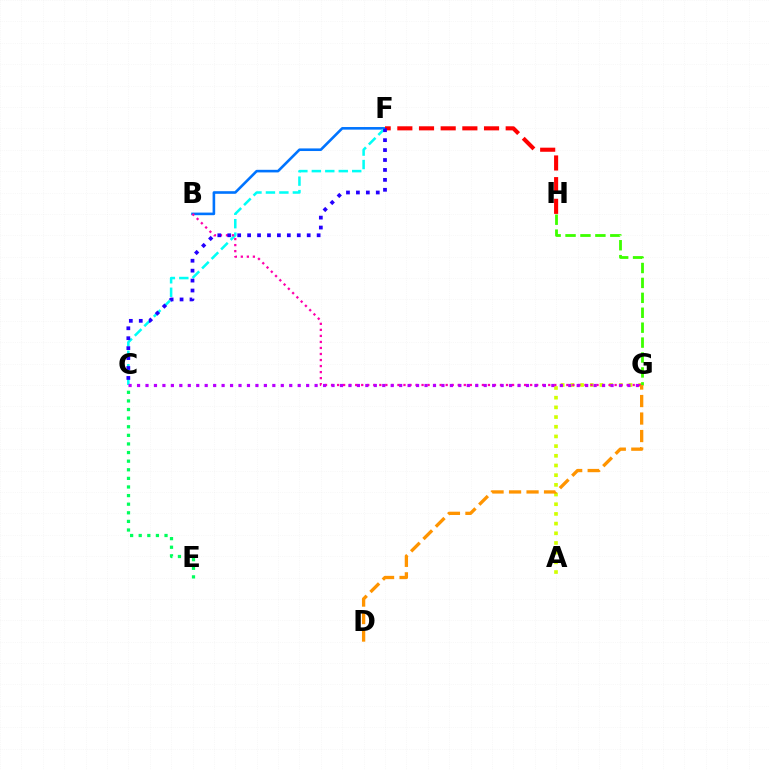{('B', 'F'): [{'color': '#0074ff', 'line_style': 'solid', 'thickness': 1.88}], ('A', 'G'): [{'color': '#d1ff00', 'line_style': 'dotted', 'thickness': 2.63}], ('C', 'F'): [{'color': '#00fff6', 'line_style': 'dashed', 'thickness': 1.83}, {'color': '#2500ff', 'line_style': 'dotted', 'thickness': 2.7}], ('F', 'H'): [{'color': '#ff0000', 'line_style': 'dashed', 'thickness': 2.94}], ('B', 'G'): [{'color': '#ff00ac', 'line_style': 'dotted', 'thickness': 1.64}], ('C', 'E'): [{'color': '#00ff5c', 'line_style': 'dotted', 'thickness': 2.34}], ('C', 'G'): [{'color': '#b900ff', 'line_style': 'dotted', 'thickness': 2.3}], ('G', 'H'): [{'color': '#3dff00', 'line_style': 'dashed', 'thickness': 2.03}], ('D', 'G'): [{'color': '#ff9400', 'line_style': 'dashed', 'thickness': 2.38}]}